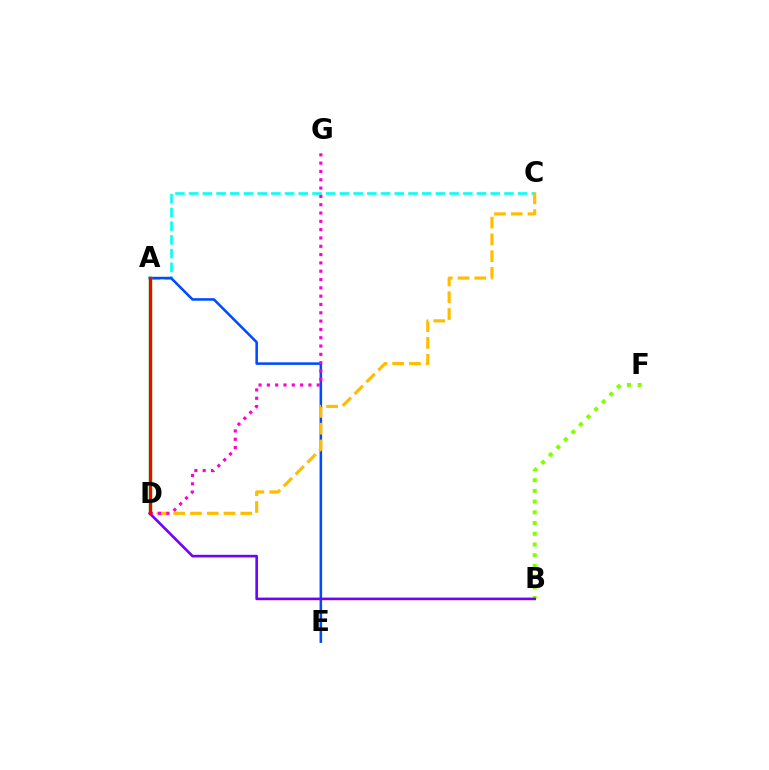{('A', 'C'): [{'color': '#00fff6', 'line_style': 'dashed', 'thickness': 1.86}], ('B', 'F'): [{'color': '#84ff00', 'line_style': 'dotted', 'thickness': 2.91}], ('A', 'E'): [{'color': '#004bff', 'line_style': 'solid', 'thickness': 1.84}], ('C', 'D'): [{'color': '#ffbd00', 'line_style': 'dashed', 'thickness': 2.28}], ('A', 'D'): [{'color': '#00ff39', 'line_style': 'solid', 'thickness': 2.51}, {'color': '#ff0000', 'line_style': 'solid', 'thickness': 2.32}], ('B', 'D'): [{'color': '#7200ff', 'line_style': 'solid', 'thickness': 1.89}], ('D', 'G'): [{'color': '#ff00cf', 'line_style': 'dotted', 'thickness': 2.26}]}